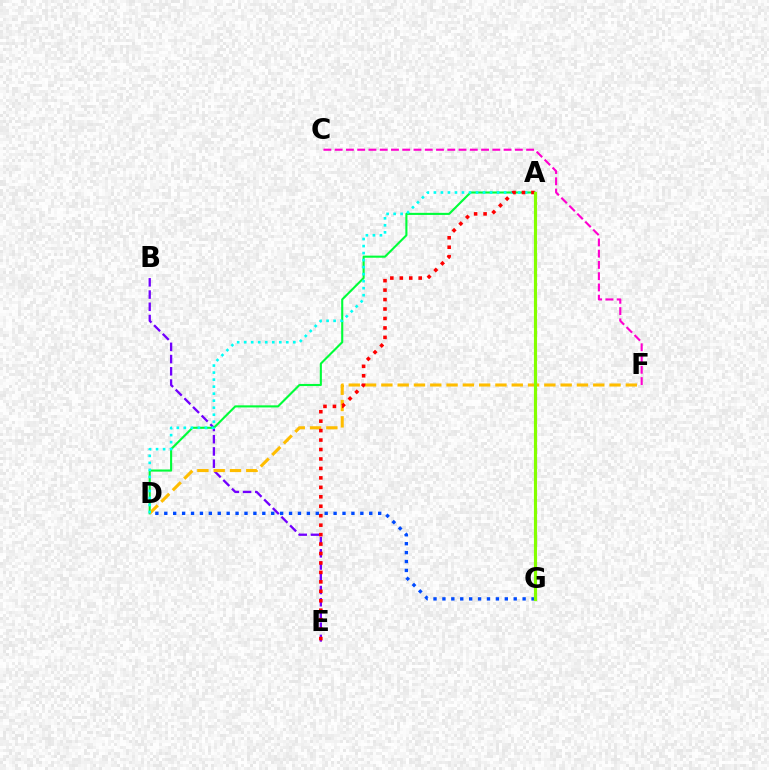{('B', 'E'): [{'color': '#7200ff', 'line_style': 'dashed', 'thickness': 1.66}], ('A', 'D'): [{'color': '#00ff39', 'line_style': 'solid', 'thickness': 1.51}, {'color': '#00fff6', 'line_style': 'dotted', 'thickness': 1.91}], ('C', 'F'): [{'color': '#ff00cf', 'line_style': 'dashed', 'thickness': 1.53}], ('D', 'F'): [{'color': '#ffbd00', 'line_style': 'dashed', 'thickness': 2.21}], ('D', 'G'): [{'color': '#004bff', 'line_style': 'dotted', 'thickness': 2.42}], ('A', 'E'): [{'color': '#ff0000', 'line_style': 'dotted', 'thickness': 2.57}], ('A', 'G'): [{'color': '#84ff00', 'line_style': 'solid', 'thickness': 2.26}]}